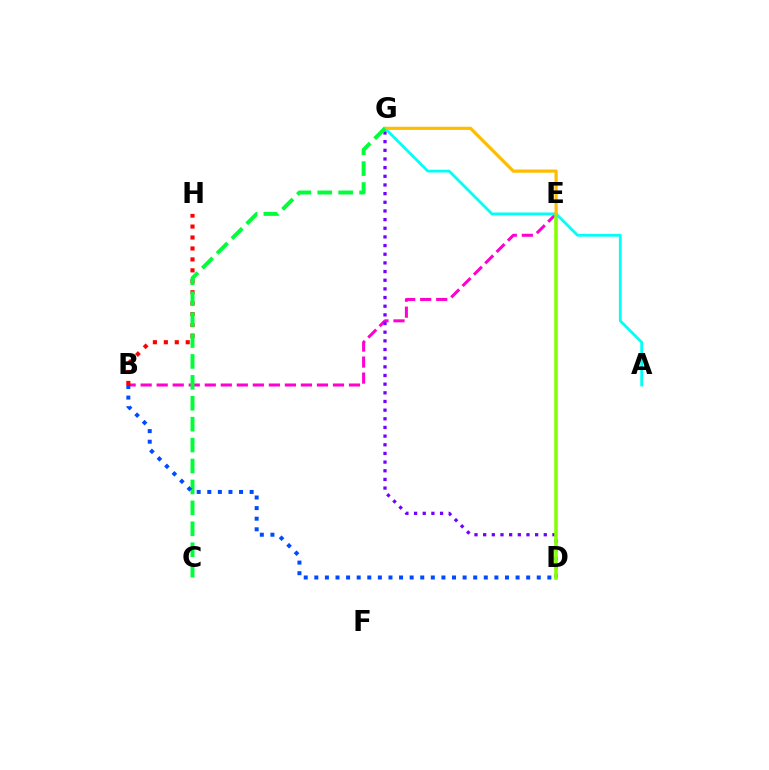{('B', 'E'): [{'color': '#ff00cf', 'line_style': 'dashed', 'thickness': 2.18}], ('D', 'G'): [{'color': '#7200ff', 'line_style': 'dotted', 'thickness': 2.35}], ('D', 'E'): [{'color': '#84ff00', 'line_style': 'solid', 'thickness': 2.57}], ('A', 'G'): [{'color': '#00fff6', 'line_style': 'solid', 'thickness': 2.0}], ('B', 'H'): [{'color': '#ff0000', 'line_style': 'dotted', 'thickness': 2.97}], ('E', 'G'): [{'color': '#ffbd00', 'line_style': 'solid', 'thickness': 2.31}], ('C', 'G'): [{'color': '#00ff39', 'line_style': 'dashed', 'thickness': 2.84}], ('B', 'D'): [{'color': '#004bff', 'line_style': 'dotted', 'thickness': 2.88}]}